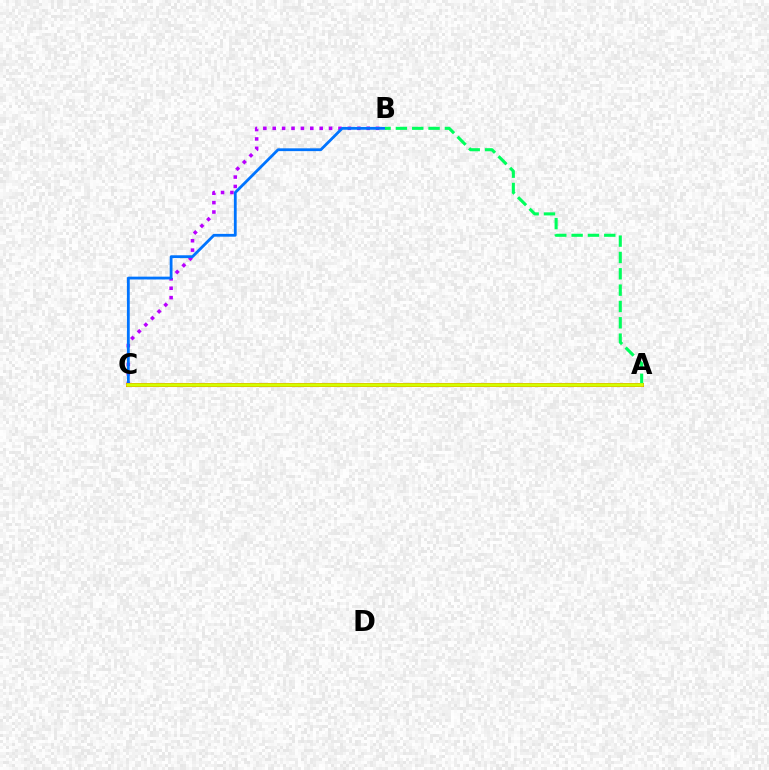{('B', 'C'): [{'color': '#b900ff', 'line_style': 'dotted', 'thickness': 2.55}, {'color': '#0074ff', 'line_style': 'solid', 'thickness': 2.02}], ('A', 'C'): [{'color': '#ff0000', 'line_style': 'solid', 'thickness': 2.89}, {'color': '#d1ff00', 'line_style': 'solid', 'thickness': 2.61}], ('A', 'B'): [{'color': '#00ff5c', 'line_style': 'dashed', 'thickness': 2.22}]}